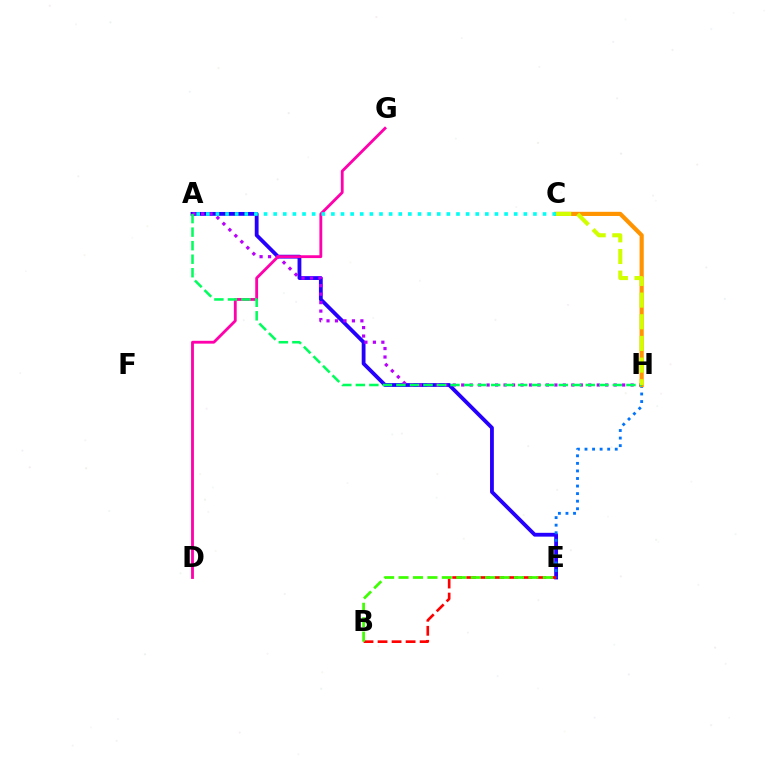{('A', 'E'): [{'color': '#2500ff', 'line_style': 'solid', 'thickness': 2.74}], ('E', 'H'): [{'color': '#0074ff', 'line_style': 'dotted', 'thickness': 2.05}], ('A', 'H'): [{'color': '#b900ff', 'line_style': 'dotted', 'thickness': 2.3}, {'color': '#00ff5c', 'line_style': 'dashed', 'thickness': 1.84}], ('C', 'H'): [{'color': '#ff9400', 'line_style': 'solid', 'thickness': 3.0}, {'color': '#d1ff00', 'line_style': 'dashed', 'thickness': 2.94}], ('D', 'G'): [{'color': '#ff00ac', 'line_style': 'solid', 'thickness': 2.04}], ('A', 'C'): [{'color': '#00fff6', 'line_style': 'dotted', 'thickness': 2.61}], ('B', 'E'): [{'color': '#ff0000', 'line_style': 'dashed', 'thickness': 1.91}, {'color': '#3dff00', 'line_style': 'dashed', 'thickness': 1.96}]}